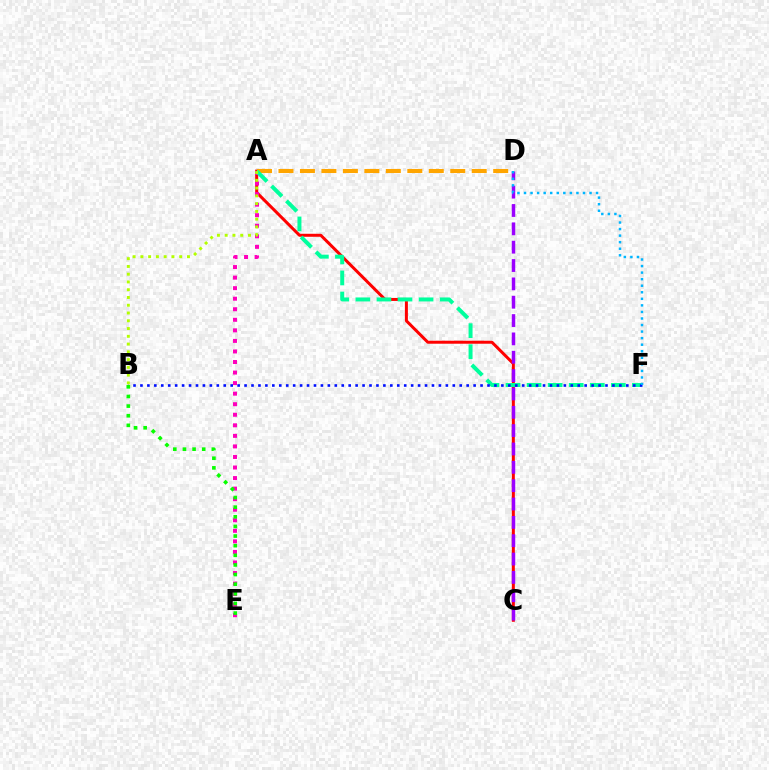{('A', 'C'): [{'color': '#ff0000', 'line_style': 'solid', 'thickness': 2.16}], ('A', 'E'): [{'color': '#ff00bd', 'line_style': 'dotted', 'thickness': 2.87}], ('A', 'D'): [{'color': '#ffa500', 'line_style': 'dashed', 'thickness': 2.92}], ('A', 'F'): [{'color': '#00ff9d', 'line_style': 'dashed', 'thickness': 2.86}], ('B', 'F'): [{'color': '#0010ff', 'line_style': 'dotted', 'thickness': 1.89}], ('C', 'D'): [{'color': '#9b00ff', 'line_style': 'dashed', 'thickness': 2.49}], ('B', 'E'): [{'color': '#08ff00', 'line_style': 'dotted', 'thickness': 2.62}], ('D', 'F'): [{'color': '#00b5ff', 'line_style': 'dotted', 'thickness': 1.78}], ('A', 'B'): [{'color': '#b3ff00', 'line_style': 'dotted', 'thickness': 2.11}]}